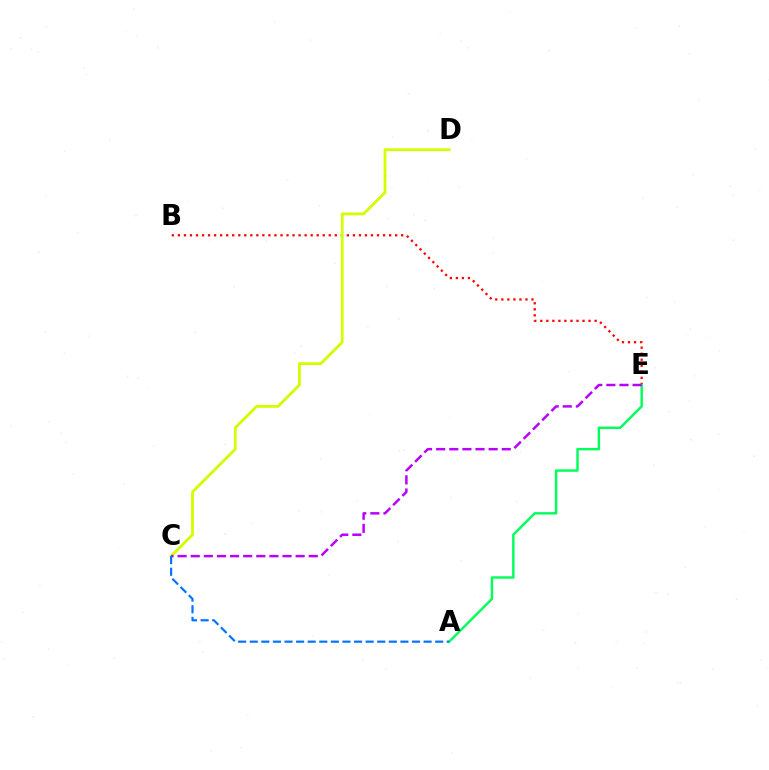{('B', 'E'): [{'color': '#ff0000', 'line_style': 'dotted', 'thickness': 1.64}], ('A', 'E'): [{'color': '#00ff5c', 'line_style': 'solid', 'thickness': 1.75}], ('C', 'D'): [{'color': '#d1ff00', 'line_style': 'solid', 'thickness': 2.02}], ('C', 'E'): [{'color': '#b900ff', 'line_style': 'dashed', 'thickness': 1.78}], ('A', 'C'): [{'color': '#0074ff', 'line_style': 'dashed', 'thickness': 1.57}]}